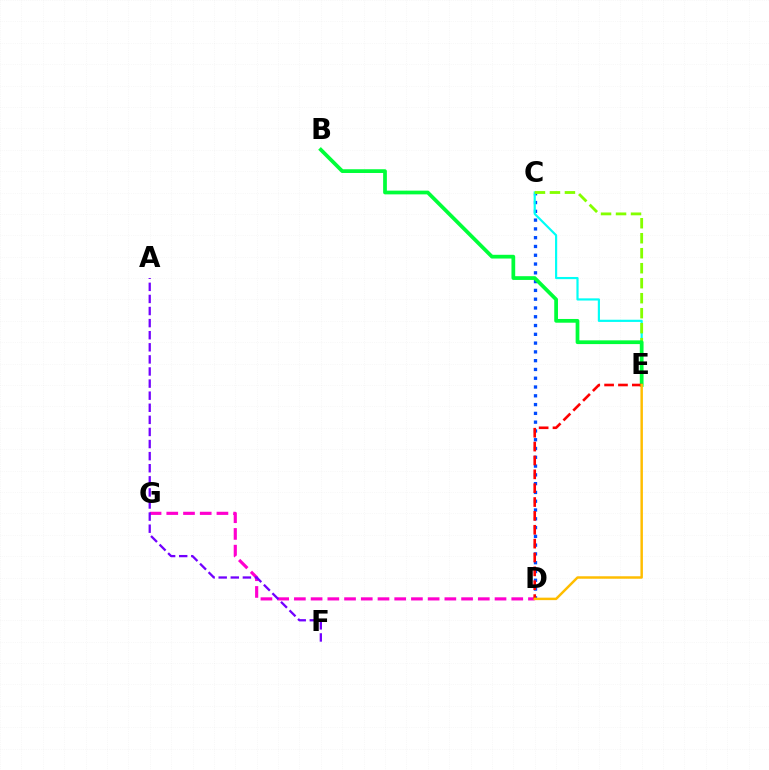{('C', 'D'): [{'color': '#004bff', 'line_style': 'dotted', 'thickness': 2.39}], ('D', 'G'): [{'color': '#ff00cf', 'line_style': 'dashed', 'thickness': 2.27}], ('C', 'E'): [{'color': '#00fff6', 'line_style': 'solid', 'thickness': 1.57}, {'color': '#84ff00', 'line_style': 'dashed', 'thickness': 2.04}], ('B', 'E'): [{'color': '#00ff39', 'line_style': 'solid', 'thickness': 2.69}], ('D', 'E'): [{'color': '#ff0000', 'line_style': 'dashed', 'thickness': 1.88}, {'color': '#ffbd00', 'line_style': 'solid', 'thickness': 1.78}], ('A', 'F'): [{'color': '#7200ff', 'line_style': 'dashed', 'thickness': 1.64}]}